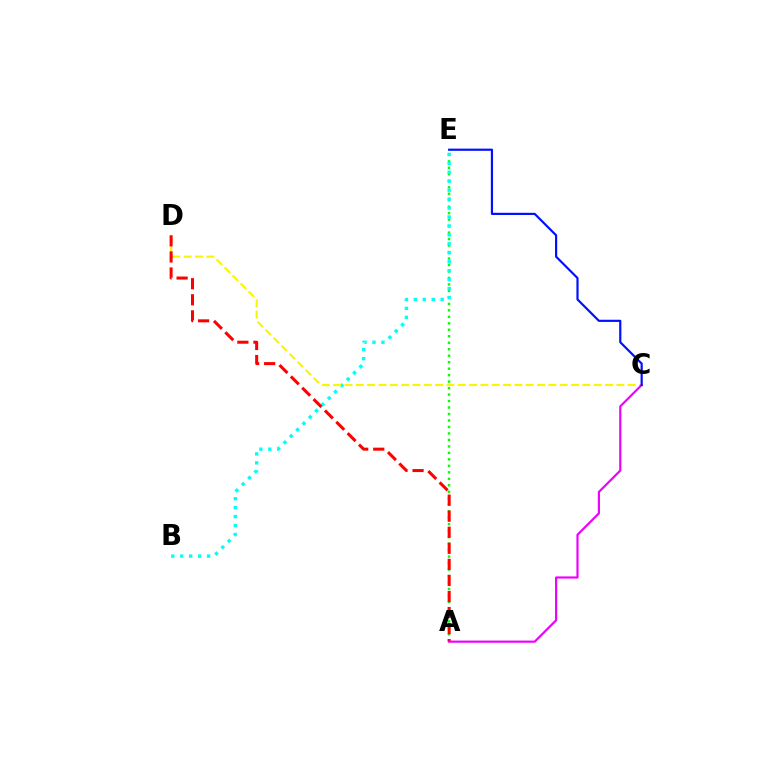{('A', 'E'): [{'color': '#08ff00', 'line_style': 'dotted', 'thickness': 1.76}], ('B', 'E'): [{'color': '#00fff6', 'line_style': 'dotted', 'thickness': 2.43}], ('C', 'D'): [{'color': '#fcf500', 'line_style': 'dashed', 'thickness': 1.54}], ('A', 'D'): [{'color': '#ff0000', 'line_style': 'dashed', 'thickness': 2.18}], ('A', 'C'): [{'color': '#ee00ff', 'line_style': 'solid', 'thickness': 1.57}], ('C', 'E'): [{'color': '#0010ff', 'line_style': 'solid', 'thickness': 1.57}]}